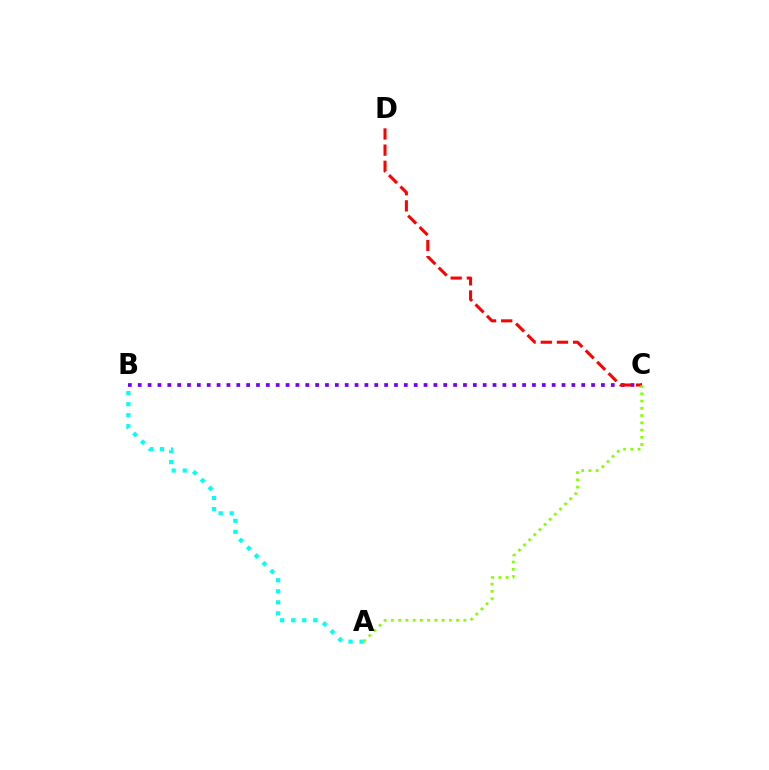{('A', 'B'): [{'color': '#00fff6', 'line_style': 'dotted', 'thickness': 3.0}], ('B', 'C'): [{'color': '#7200ff', 'line_style': 'dotted', 'thickness': 2.68}], ('C', 'D'): [{'color': '#ff0000', 'line_style': 'dashed', 'thickness': 2.19}], ('A', 'C'): [{'color': '#84ff00', 'line_style': 'dotted', 'thickness': 1.97}]}